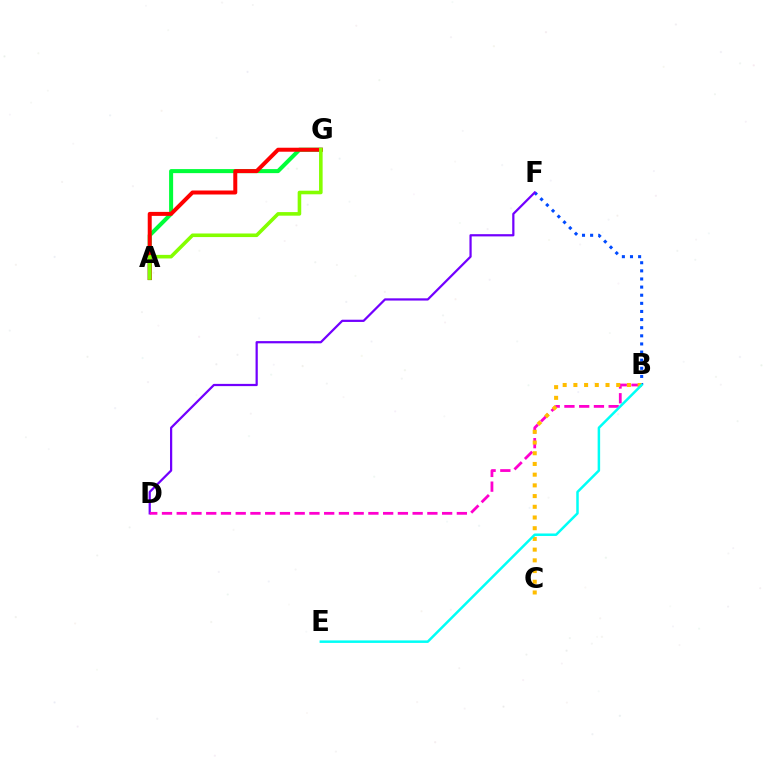{('A', 'G'): [{'color': '#00ff39', 'line_style': 'solid', 'thickness': 2.91}, {'color': '#ff0000', 'line_style': 'solid', 'thickness': 2.88}, {'color': '#84ff00', 'line_style': 'solid', 'thickness': 2.58}], ('B', 'F'): [{'color': '#004bff', 'line_style': 'dotted', 'thickness': 2.21}], ('D', 'F'): [{'color': '#7200ff', 'line_style': 'solid', 'thickness': 1.61}], ('B', 'D'): [{'color': '#ff00cf', 'line_style': 'dashed', 'thickness': 2.0}], ('B', 'C'): [{'color': '#ffbd00', 'line_style': 'dotted', 'thickness': 2.91}], ('B', 'E'): [{'color': '#00fff6', 'line_style': 'solid', 'thickness': 1.8}]}